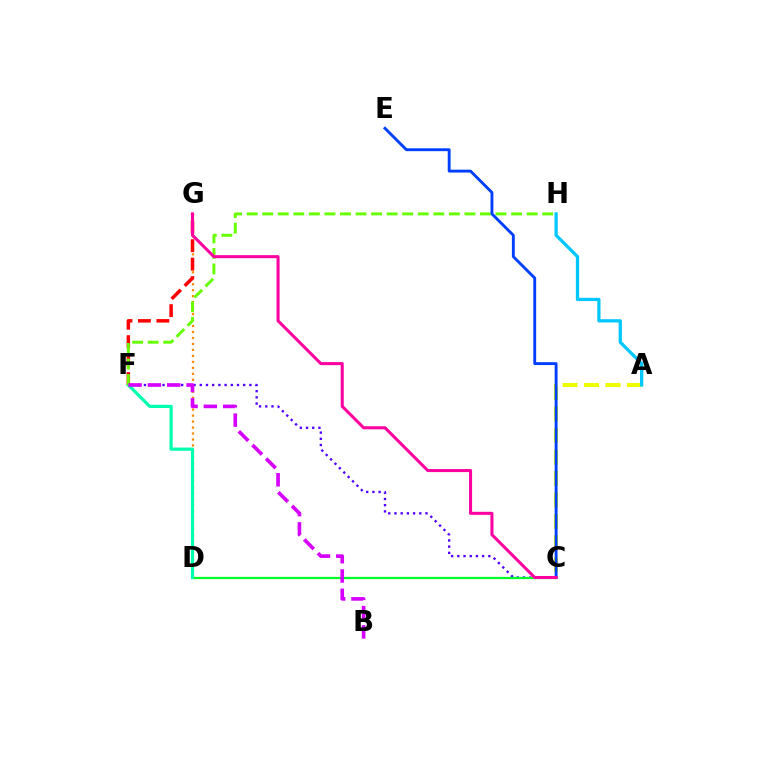{('C', 'F'): [{'color': '#4f00ff', 'line_style': 'dotted', 'thickness': 1.69}], ('A', 'C'): [{'color': '#eeff00', 'line_style': 'dashed', 'thickness': 2.92}], ('D', 'G'): [{'color': '#ff8800', 'line_style': 'dotted', 'thickness': 1.62}], ('F', 'G'): [{'color': '#ff0000', 'line_style': 'dashed', 'thickness': 2.51}], ('C', 'D'): [{'color': '#00ff27', 'line_style': 'solid', 'thickness': 1.61}], ('D', 'F'): [{'color': '#00ffaf', 'line_style': 'solid', 'thickness': 2.3}], ('F', 'H'): [{'color': '#66ff00', 'line_style': 'dashed', 'thickness': 2.11}], ('A', 'H'): [{'color': '#00c7ff', 'line_style': 'solid', 'thickness': 2.35}], ('C', 'E'): [{'color': '#003fff', 'line_style': 'solid', 'thickness': 2.07}], ('C', 'G'): [{'color': '#ff00a0', 'line_style': 'solid', 'thickness': 2.19}], ('B', 'F'): [{'color': '#d600ff', 'line_style': 'dashed', 'thickness': 2.63}]}